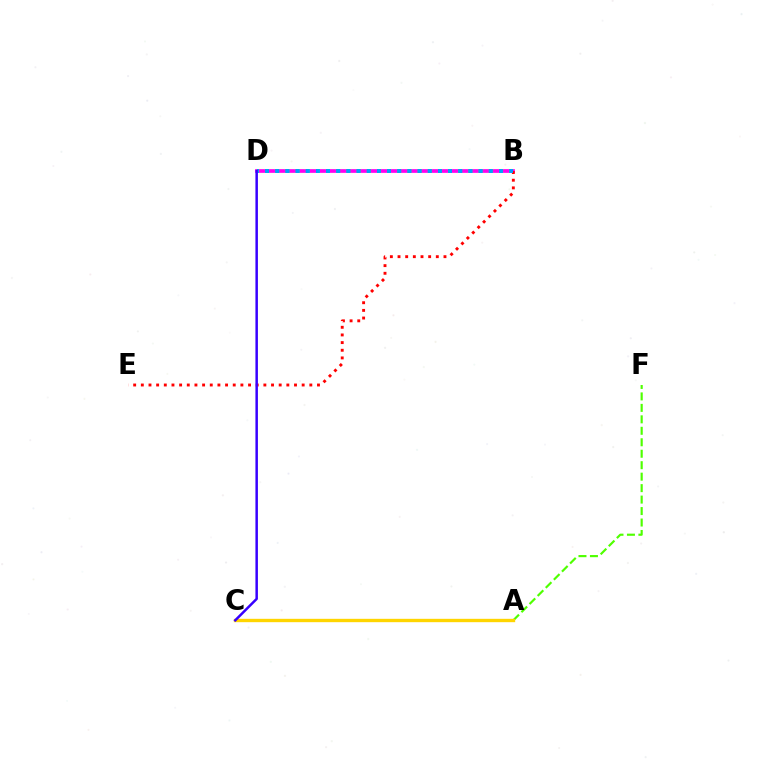{('B', 'D'): [{'color': '#ff00ed', 'line_style': 'solid', 'thickness': 2.67}, {'color': '#00ff86', 'line_style': 'dotted', 'thickness': 2.76}, {'color': '#009eff', 'line_style': 'dotted', 'thickness': 2.76}], ('A', 'F'): [{'color': '#4fff00', 'line_style': 'dashed', 'thickness': 1.56}], ('B', 'E'): [{'color': '#ff0000', 'line_style': 'dotted', 'thickness': 2.08}], ('A', 'C'): [{'color': '#ffd500', 'line_style': 'solid', 'thickness': 2.42}], ('C', 'D'): [{'color': '#3700ff', 'line_style': 'solid', 'thickness': 1.8}]}